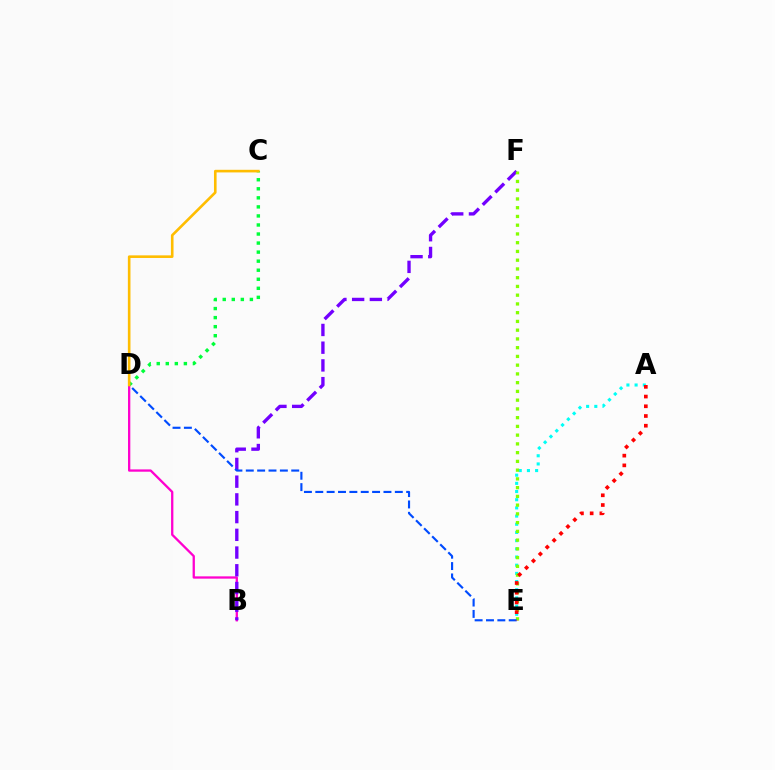{('B', 'D'): [{'color': '#ff00cf', 'line_style': 'solid', 'thickness': 1.66}], ('A', 'E'): [{'color': '#00fff6', 'line_style': 'dotted', 'thickness': 2.22}, {'color': '#ff0000', 'line_style': 'dotted', 'thickness': 2.64}], ('B', 'F'): [{'color': '#7200ff', 'line_style': 'dashed', 'thickness': 2.41}], ('E', 'F'): [{'color': '#84ff00', 'line_style': 'dotted', 'thickness': 2.38}], ('C', 'D'): [{'color': '#00ff39', 'line_style': 'dotted', 'thickness': 2.46}, {'color': '#ffbd00', 'line_style': 'solid', 'thickness': 1.88}], ('D', 'E'): [{'color': '#004bff', 'line_style': 'dashed', 'thickness': 1.54}]}